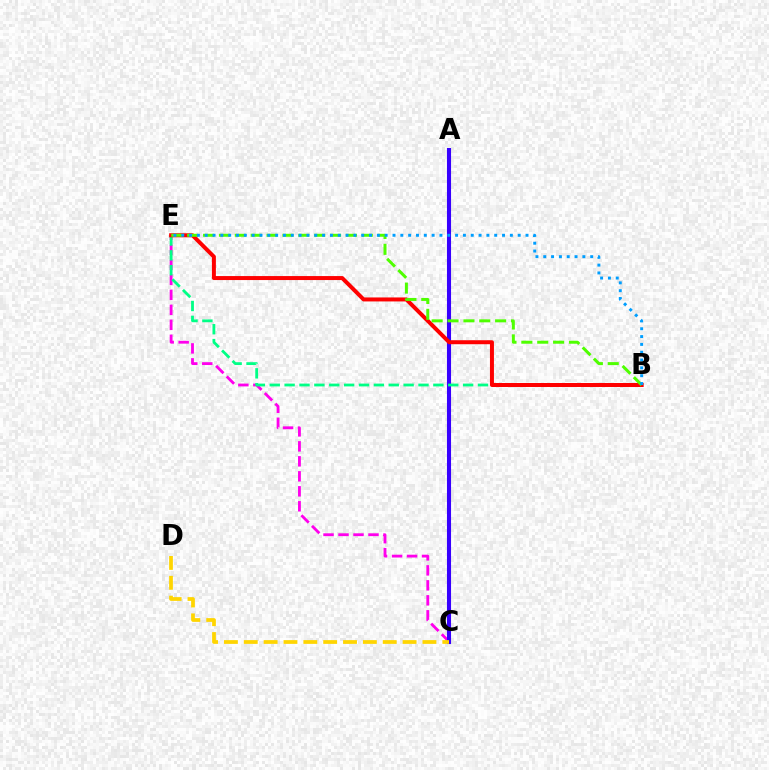{('C', 'E'): [{'color': '#ff00ed', 'line_style': 'dashed', 'thickness': 2.04}], ('A', 'C'): [{'color': '#3700ff', 'line_style': 'solid', 'thickness': 2.94}], ('B', 'E'): [{'color': '#00ff86', 'line_style': 'dashed', 'thickness': 2.02}, {'color': '#ff0000', 'line_style': 'solid', 'thickness': 2.87}, {'color': '#4fff00', 'line_style': 'dashed', 'thickness': 2.16}, {'color': '#009eff', 'line_style': 'dotted', 'thickness': 2.13}], ('C', 'D'): [{'color': '#ffd500', 'line_style': 'dashed', 'thickness': 2.7}]}